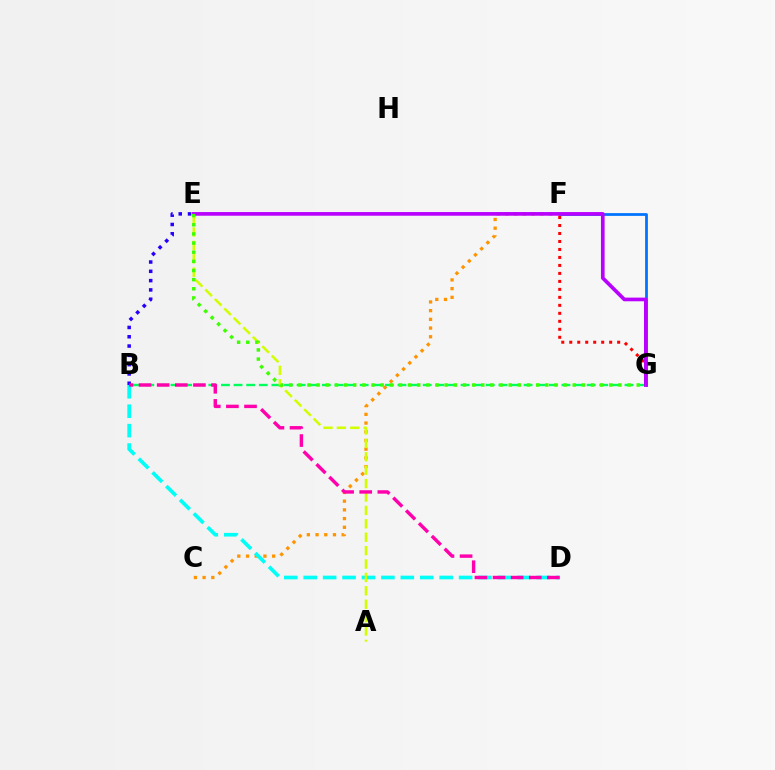{('B', 'E'): [{'color': '#2500ff', 'line_style': 'dotted', 'thickness': 2.53}], ('C', 'F'): [{'color': '#ff9400', 'line_style': 'dotted', 'thickness': 2.37}], ('B', 'D'): [{'color': '#00fff6', 'line_style': 'dashed', 'thickness': 2.64}, {'color': '#ff00ac', 'line_style': 'dashed', 'thickness': 2.46}], ('F', 'G'): [{'color': '#ff0000', 'line_style': 'dotted', 'thickness': 2.17}, {'color': '#0074ff', 'line_style': 'solid', 'thickness': 1.99}], ('B', 'G'): [{'color': '#00ff5c', 'line_style': 'dashed', 'thickness': 1.71}], ('A', 'E'): [{'color': '#d1ff00', 'line_style': 'dashed', 'thickness': 1.82}], ('E', 'G'): [{'color': '#b900ff', 'line_style': 'solid', 'thickness': 2.64}, {'color': '#3dff00', 'line_style': 'dotted', 'thickness': 2.48}]}